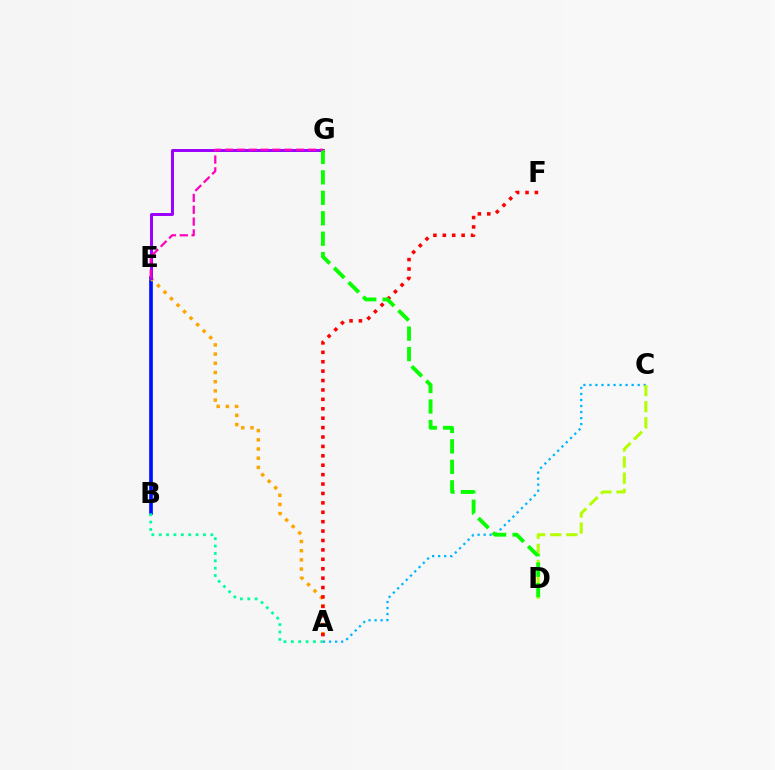{('B', 'E'): [{'color': '#0010ff', 'line_style': 'solid', 'thickness': 2.64}], ('A', 'B'): [{'color': '#00ff9d', 'line_style': 'dotted', 'thickness': 2.0}], ('A', 'E'): [{'color': '#ffa500', 'line_style': 'dotted', 'thickness': 2.5}], ('A', 'C'): [{'color': '#00b5ff', 'line_style': 'dotted', 'thickness': 1.64}], ('C', 'D'): [{'color': '#b3ff00', 'line_style': 'dashed', 'thickness': 2.18}], ('E', 'G'): [{'color': '#9b00ff', 'line_style': 'solid', 'thickness': 2.13}, {'color': '#ff00bd', 'line_style': 'dashed', 'thickness': 1.61}], ('A', 'F'): [{'color': '#ff0000', 'line_style': 'dotted', 'thickness': 2.56}], ('D', 'G'): [{'color': '#08ff00', 'line_style': 'dashed', 'thickness': 2.78}]}